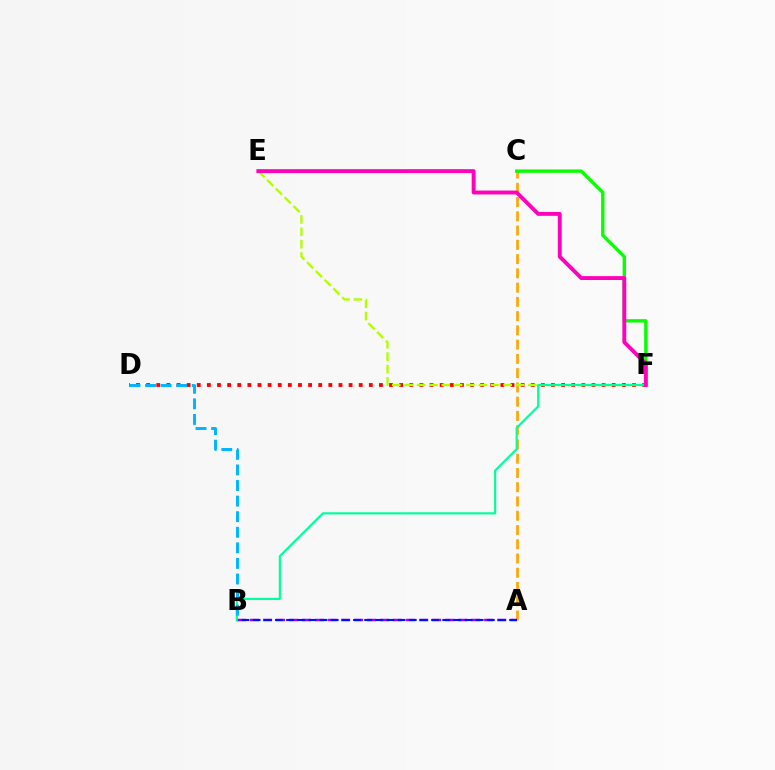{('A', 'C'): [{'color': '#ffa500', 'line_style': 'dashed', 'thickness': 1.94}], ('C', 'F'): [{'color': '#08ff00', 'line_style': 'solid', 'thickness': 2.41}], ('A', 'B'): [{'color': '#9b00ff', 'line_style': 'dashed', 'thickness': 1.77}, {'color': '#0010ff', 'line_style': 'dashed', 'thickness': 1.51}], ('D', 'F'): [{'color': '#ff0000', 'line_style': 'dotted', 'thickness': 2.75}], ('E', 'F'): [{'color': '#b3ff00', 'line_style': 'dashed', 'thickness': 1.68}, {'color': '#ff00bd', 'line_style': 'solid', 'thickness': 2.79}], ('B', 'F'): [{'color': '#00ff9d', 'line_style': 'solid', 'thickness': 1.55}], ('B', 'D'): [{'color': '#00b5ff', 'line_style': 'dashed', 'thickness': 2.12}]}